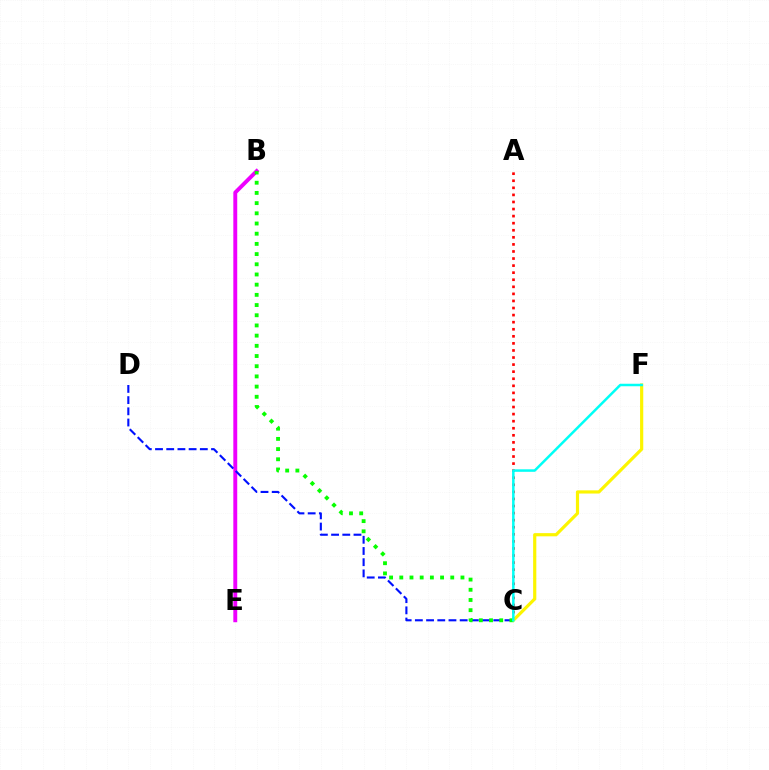{('B', 'E'): [{'color': '#ee00ff', 'line_style': 'solid', 'thickness': 2.81}], ('A', 'C'): [{'color': '#ff0000', 'line_style': 'dotted', 'thickness': 1.92}], ('C', 'D'): [{'color': '#0010ff', 'line_style': 'dashed', 'thickness': 1.52}], ('C', 'F'): [{'color': '#fcf500', 'line_style': 'solid', 'thickness': 2.29}, {'color': '#00fff6', 'line_style': 'solid', 'thickness': 1.8}], ('B', 'C'): [{'color': '#08ff00', 'line_style': 'dotted', 'thickness': 2.77}]}